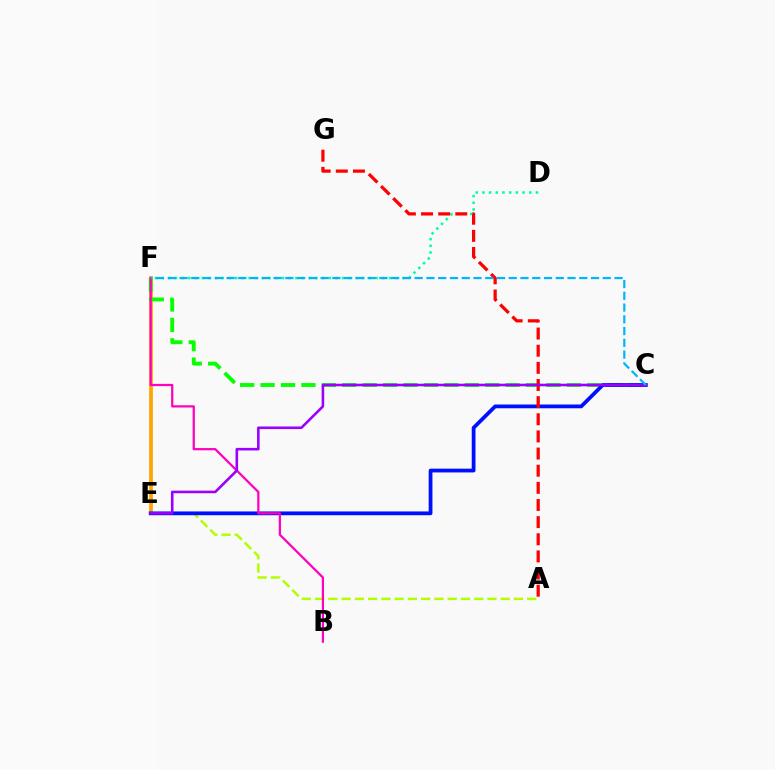{('D', 'F'): [{'color': '#00ff9d', 'line_style': 'dotted', 'thickness': 1.82}], ('A', 'E'): [{'color': '#b3ff00', 'line_style': 'dashed', 'thickness': 1.8}], ('E', 'F'): [{'color': '#ffa500', 'line_style': 'solid', 'thickness': 2.71}], ('C', 'F'): [{'color': '#08ff00', 'line_style': 'dashed', 'thickness': 2.77}, {'color': '#00b5ff', 'line_style': 'dashed', 'thickness': 1.6}], ('C', 'E'): [{'color': '#0010ff', 'line_style': 'solid', 'thickness': 2.71}, {'color': '#9b00ff', 'line_style': 'solid', 'thickness': 1.86}], ('B', 'F'): [{'color': '#ff00bd', 'line_style': 'solid', 'thickness': 1.61}], ('A', 'G'): [{'color': '#ff0000', 'line_style': 'dashed', 'thickness': 2.33}]}